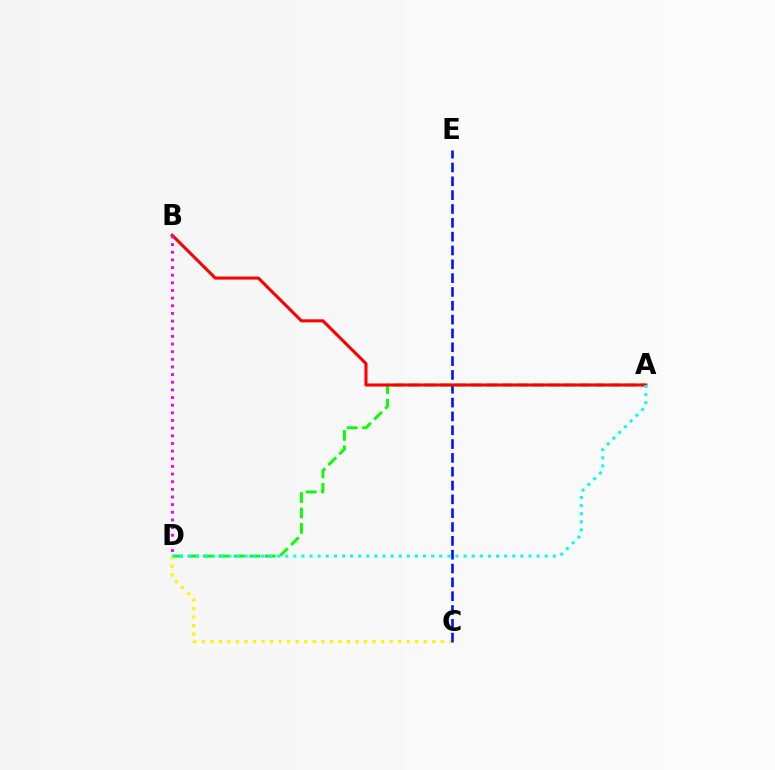{('A', 'D'): [{'color': '#08ff00', 'line_style': 'dashed', 'thickness': 2.1}, {'color': '#00fff6', 'line_style': 'dotted', 'thickness': 2.2}], ('C', 'D'): [{'color': '#fcf500', 'line_style': 'dotted', 'thickness': 2.32}], ('C', 'E'): [{'color': '#0010ff', 'line_style': 'dashed', 'thickness': 1.88}], ('A', 'B'): [{'color': '#ff0000', 'line_style': 'solid', 'thickness': 2.21}], ('B', 'D'): [{'color': '#ee00ff', 'line_style': 'dotted', 'thickness': 2.08}]}